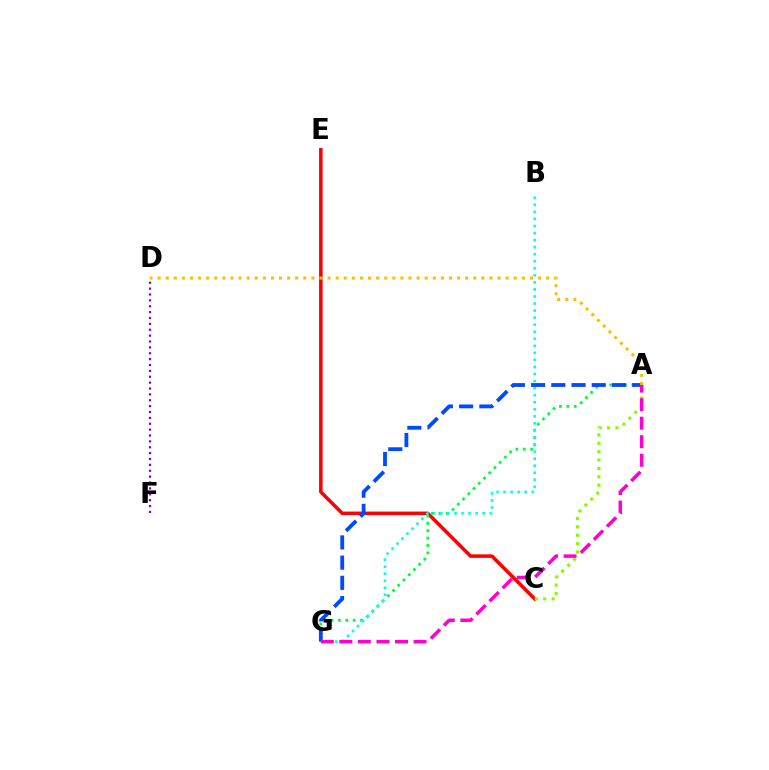{('C', 'E'): [{'color': '#ff0000', 'line_style': 'solid', 'thickness': 2.54}], ('A', 'G'): [{'color': '#00ff39', 'line_style': 'dotted', 'thickness': 2.01}, {'color': '#004bff', 'line_style': 'dashed', 'thickness': 2.75}, {'color': '#ff00cf', 'line_style': 'dashed', 'thickness': 2.52}], ('A', 'C'): [{'color': '#84ff00', 'line_style': 'dotted', 'thickness': 2.28}], ('B', 'G'): [{'color': '#00fff6', 'line_style': 'dotted', 'thickness': 1.92}], ('D', 'F'): [{'color': '#7200ff', 'line_style': 'dotted', 'thickness': 1.6}], ('A', 'D'): [{'color': '#ffbd00', 'line_style': 'dotted', 'thickness': 2.2}]}